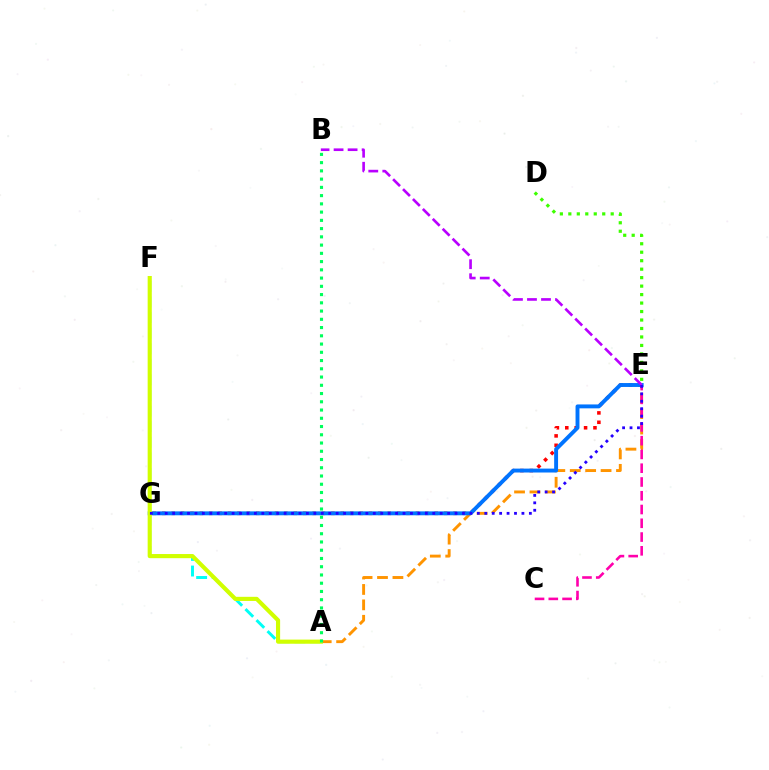{('D', 'E'): [{'color': '#3dff00', 'line_style': 'dotted', 'thickness': 2.3}], ('A', 'E'): [{'color': '#ff9400', 'line_style': 'dashed', 'thickness': 2.09}], ('E', 'G'): [{'color': '#ff0000', 'line_style': 'dotted', 'thickness': 2.55}, {'color': '#0074ff', 'line_style': 'solid', 'thickness': 2.81}, {'color': '#2500ff', 'line_style': 'dotted', 'thickness': 2.02}], ('A', 'F'): [{'color': '#00fff6', 'line_style': 'dashed', 'thickness': 2.12}, {'color': '#d1ff00', 'line_style': 'solid', 'thickness': 2.97}], ('B', 'E'): [{'color': '#b900ff', 'line_style': 'dashed', 'thickness': 1.91}], ('C', 'E'): [{'color': '#ff00ac', 'line_style': 'dashed', 'thickness': 1.87}], ('A', 'B'): [{'color': '#00ff5c', 'line_style': 'dotted', 'thickness': 2.24}]}